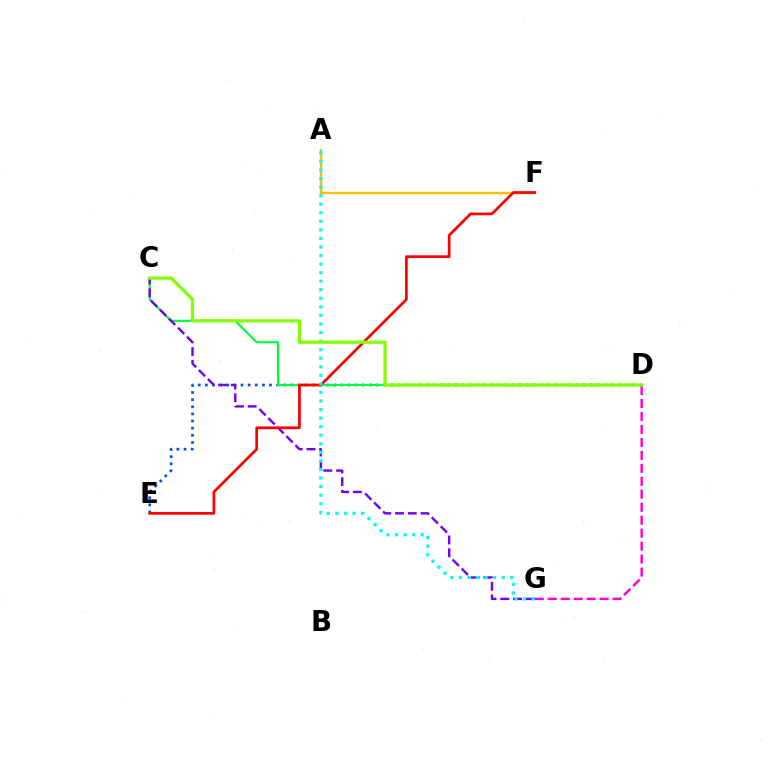{('D', 'E'): [{'color': '#004bff', 'line_style': 'dotted', 'thickness': 1.94}], ('D', 'G'): [{'color': '#ff00cf', 'line_style': 'dashed', 'thickness': 1.76}], ('C', 'D'): [{'color': '#00ff39', 'line_style': 'solid', 'thickness': 1.56}, {'color': '#84ff00', 'line_style': 'solid', 'thickness': 2.32}], ('A', 'F'): [{'color': '#ffbd00', 'line_style': 'solid', 'thickness': 1.74}], ('C', 'G'): [{'color': '#7200ff', 'line_style': 'dashed', 'thickness': 1.73}], ('E', 'F'): [{'color': '#ff0000', 'line_style': 'solid', 'thickness': 1.96}], ('A', 'G'): [{'color': '#00fff6', 'line_style': 'dotted', 'thickness': 2.33}]}